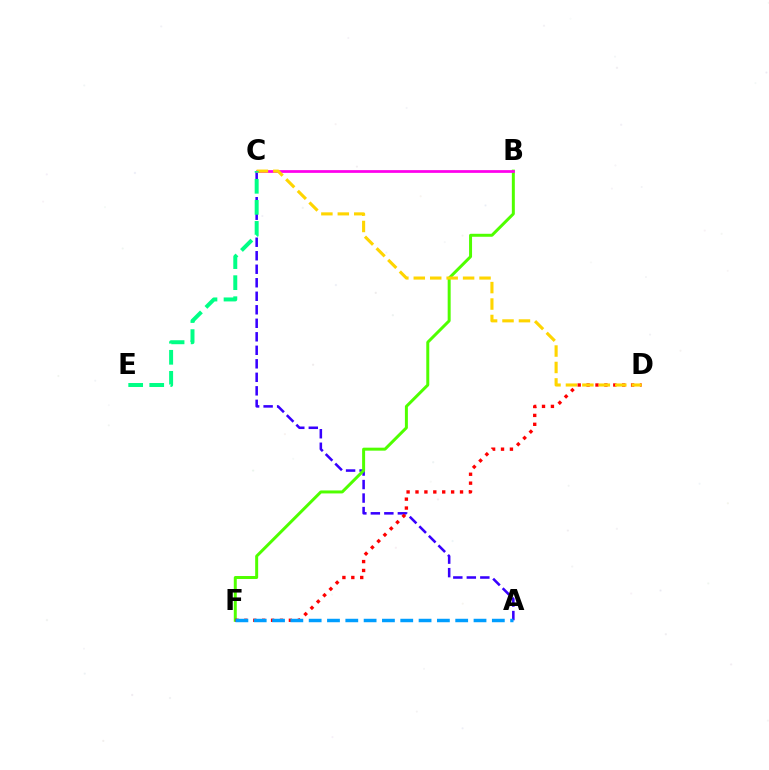{('A', 'C'): [{'color': '#3700ff', 'line_style': 'dashed', 'thickness': 1.84}], ('B', 'F'): [{'color': '#4fff00', 'line_style': 'solid', 'thickness': 2.15}], ('D', 'F'): [{'color': '#ff0000', 'line_style': 'dotted', 'thickness': 2.42}], ('B', 'C'): [{'color': '#ff00ed', 'line_style': 'solid', 'thickness': 1.97}], ('C', 'D'): [{'color': '#ffd500', 'line_style': 'dashed', 'thickness': 2.23}], ('A', 'F'): [{'color': '#009eff', 'line_style': 'dashed', 'thickness': 2.49}], ('C', 'E'): [{'color': '#00ff86', 'line_style': 'dashed', 'thickness': 2.86}]}